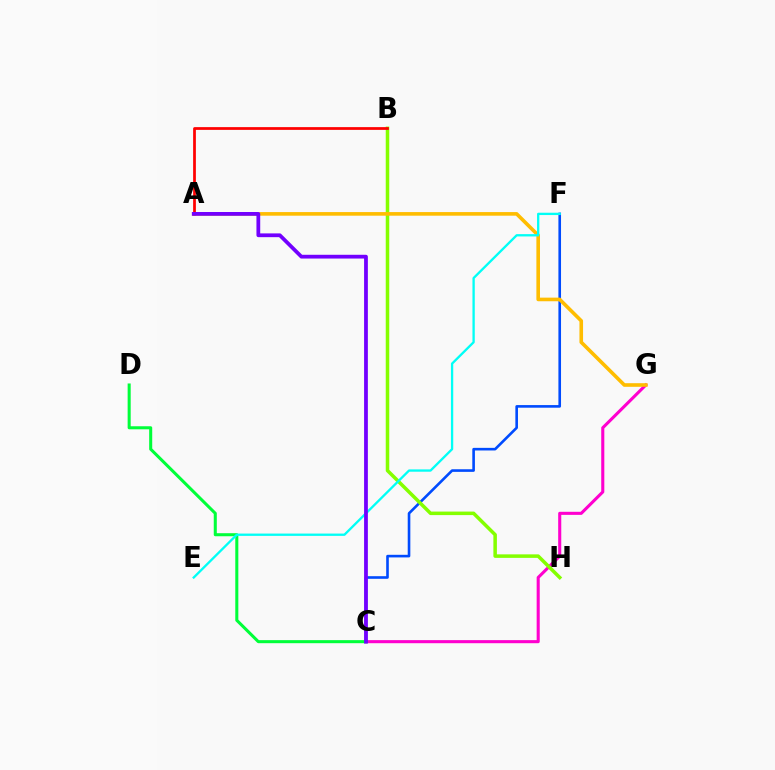{('C', 'G'): [{'color': '#ff00cf', 'line_style': 'solid', 'thickness': 2.22}], ('C', 'F'): [{'color': '#004bff', 'line_style': 'solid', 'thickness': 1.88}], ('B', 'H'): [{'color': '#84ff00', 'line_style': 'solid', 'thickness': 2.53}], ('C', 'D'): [{'color': '#00ff39', 'line_style': 'solid', 'thickness': 2.2}], ('A', 'B'): [{'color': '#ff0000', 'line_style': 'solid', 'thickness': 1.98}], ('A', 'G'): [{'color': '#ffbd00', 'line_style': 'solid', 'thickness': 2.6}], ('E', 'F'): [{'color': '#00fff6', 'line_style': 'solid', 'thickness': 1.67}], ('A', 'C'): [{'color': '#7200ff', 'line_style': 'solid', 'thickness': 2.71}]}